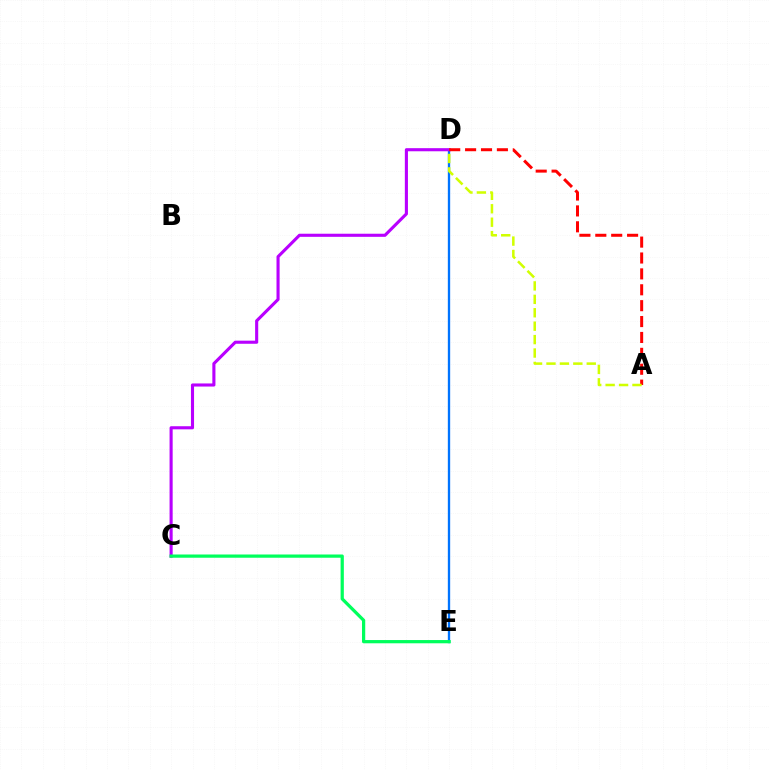{('D', 'E'): [{'color': '#0074ff', 'line_style': 'solid', 'thickness': 1.68}], ('C', 'D'): [{'color': '#b900ff', 'line_style': 'solid', 'thickness': 2.23}], ('A', 'D'): [{'color': '#ff0000', 'line_style': 'dashed', 'thickness': 2.16}, {'color': '#d1ff00', 'line_style': 'dashed', 'thickness': 1.82}], ('C', 'E'): [{'color': '#00ff5c', 'line_style': 'solid', 'thickness': 2.33}]}